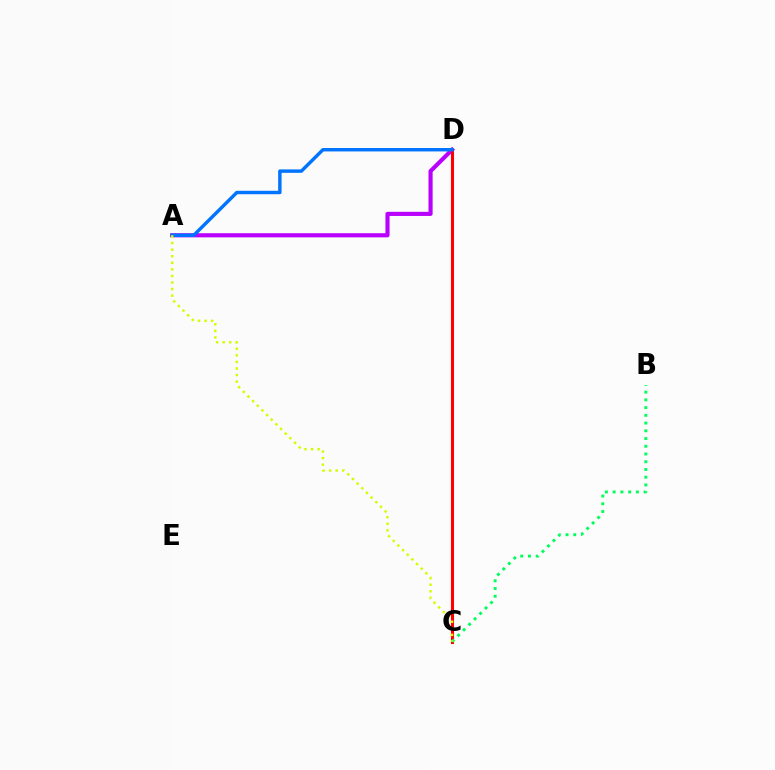{('A', 'D'): [{'color': '#b900ff', 'line_style': 'solid', 'thickness': 2.97}, {'color': '#0074ff', 'line_style': 'solid', 'thickness': 2.47}], ('C', 'D'): [{'color': '#ff0000', 'line_style': 'solid', 'thickness': 2.2}], ('B', 'C'): [{'color': '#00ff5c', 'line_style': 'dotted', 'thickness': 2.1}], ('A', 'C'): [{'color': '#d1ff00', 'line_style': 'dotted', 'thickness': 1.79}]}